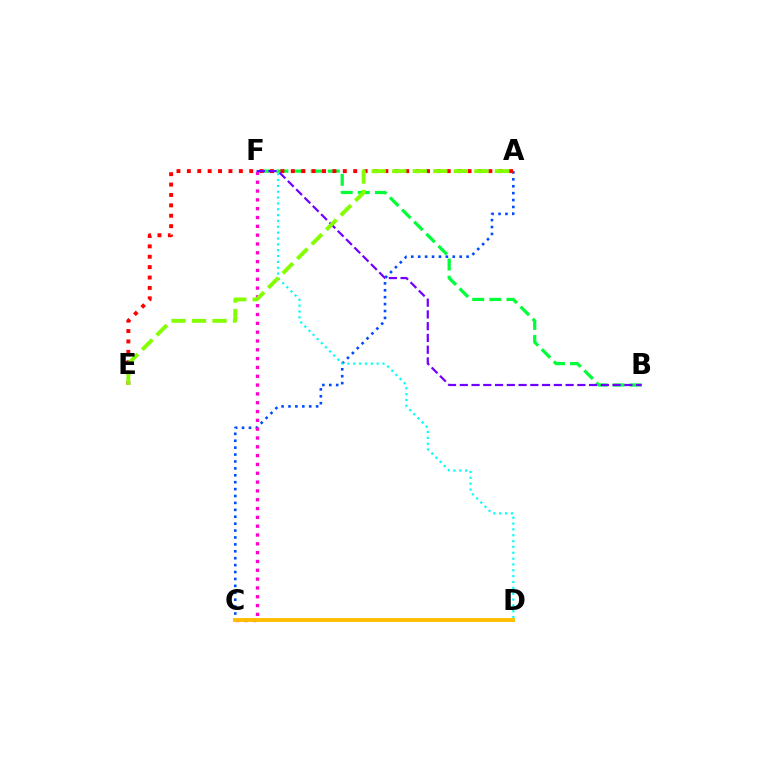{('B', 'F'): [{'color': '#00ff39', 'line_style': 'dashed', 'thickness': 2.33}, {'color': '#7200ff', 'line_style': 'dashed', 'thickness': 1.6}], ('A', 'C'): [{'color': '#004bff', 'line_style': 'dotted', 'thickness': 1.88}], ('D', 'F'): [{'color': '#00fff6', 'line_style': 'dotted', 'thickness': 1.59}], ('C', 'F'): [{'color': '#ff00cf', 'line_style': 'dotted', 'thickness': 2.4}], ('A', 'E'): [{'color': '#ff0000', 'line_style': 'dotted', 'thickness': 2.82}, {'color': '#84ff00', 'line_style': 'dashed', 'thickness': 2.79}], ('C', 'D'): [{'color': '#ffbd00', 'line_style': 'solid', 'thickness': 2.77}]}